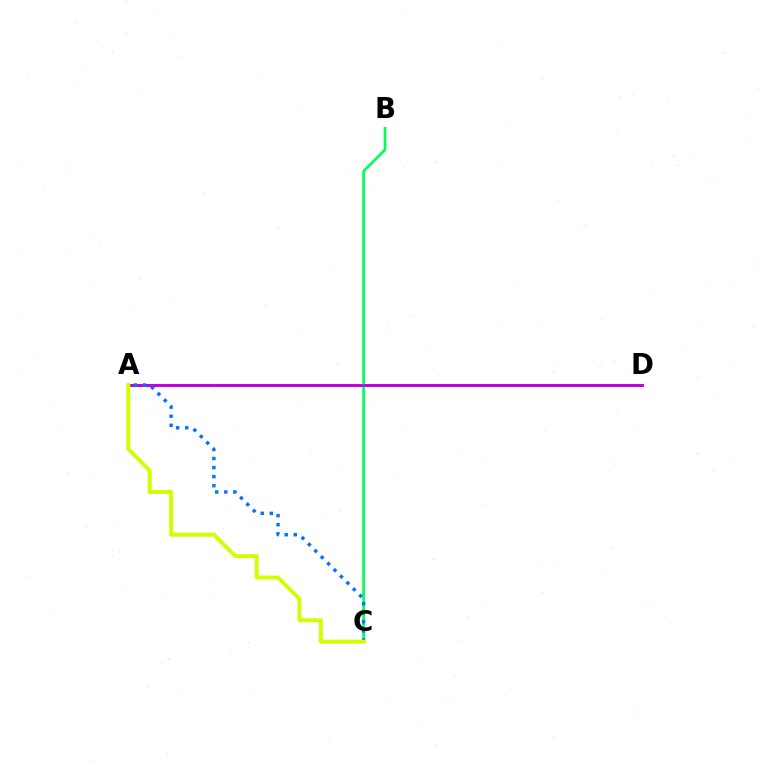{('A', 'D'): [{'color': '#ff0000', 'line_style': 'solid', 'thickness': 2.01}, {'color': '#b900ff', 'line_style': 'solid', 'thickness': 1.87}], ('B', 'C'): [{'color': '#00ff5c', 'line_style': 'solid', 'thickness': 1.94}], ('A', 'C'): [{'color': '#0074ff', 'line_style': 'dotted', 'thickness': 2.46}, {'color': '#d1ff00', 'line_style': 'solid', 'thickness': 2.83}]}